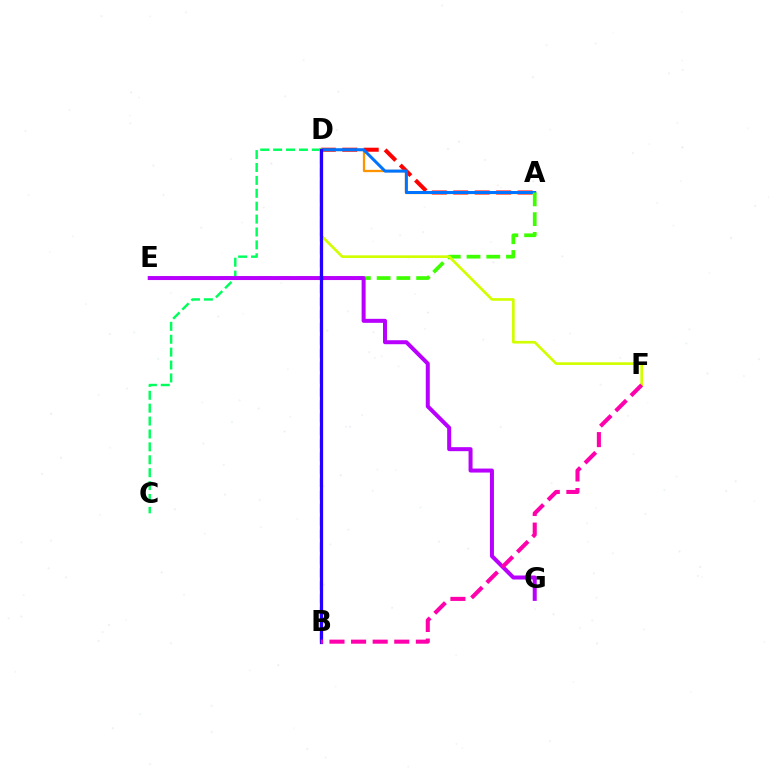{('A', 'D'): [{'color': '#ff0000', 'line_style': 'dashed', 'thickness': 2.91}, {'color': '#ff9400', 'line_style': 'solid', 'thickness': 1.64}, {'color': '#0074ff', 'line_style': 'solid', 'thickness': 2.16}], ('B', 'D'): [{'color': '#00fff6', 'line_style': 'dashed', 'thickness': 1.75}, {'color': '#2500ff', 'line_style': 'solid', 'thickness': 2.33}], ('C', 'D'): [{'color': '#00ff5c', 'line_style': 'dashed', 'thickness': 1.75}], ('A', 'E'): [{'color': '#3dff00', 'line_style': 'dashed', 'thickness': 2.68}], ('E', 'G'): [{'color': '#b900ff', 'line_style': 'solid', 'thickness': 2.88}], ('D', 'F'): [{'color': '#d1ff00', 'line_style': 'solid', 'thickness': 1.92}], ('B', 'F'): [{'color': '#ff00ac', 'line_style': 'dashed', 'thickness': 2.93}]}